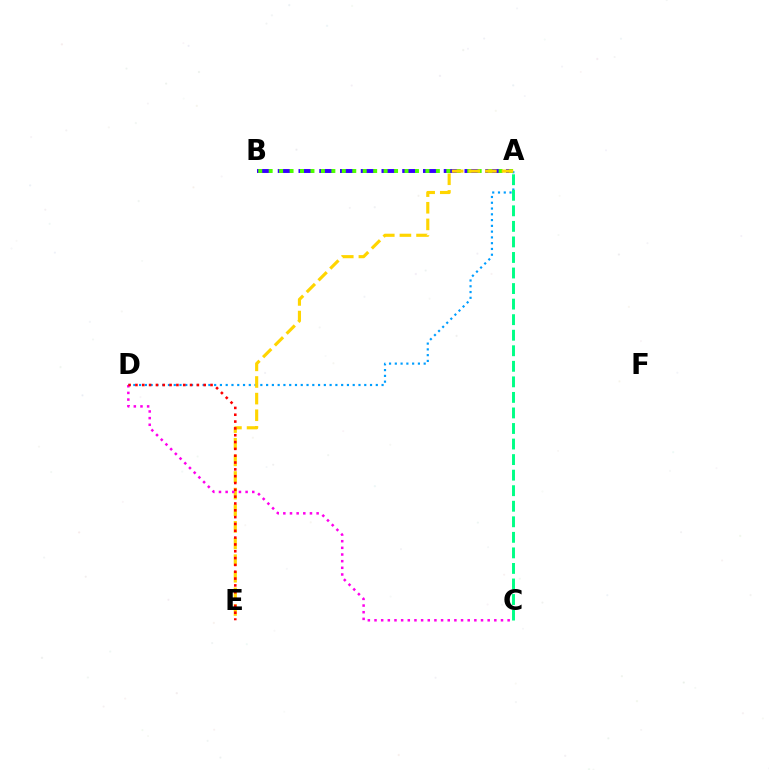{('A', 'D'): [{'color': '#009eff', 'line_style': 'dotted', 'thickness': 1.57}], ('A', 'B'): [{'color': '#3700ff', 'line_style': 'dashed', 'thickness': 2.82}, {'color': '#4fff00', 'line_style': 'dotted', 'thickness': 2.84}], ('A', 'C'): [{'color': '#00ff86', 'line_style': 'dashed', 'thickness': 2.11}], ('A', 'E'): [{'color': '#ffd500', 'line_style': 'dashed', 'thickness': 2.26}], ('C', 'D'): [{'color': '#ff00ed', 'line_style': 'dotted', 'thickness': 1.81}], ('D', 'E'): [{'color': '#ff0000', 'line_style': 'dotted', 'thickness': 1.85}]}